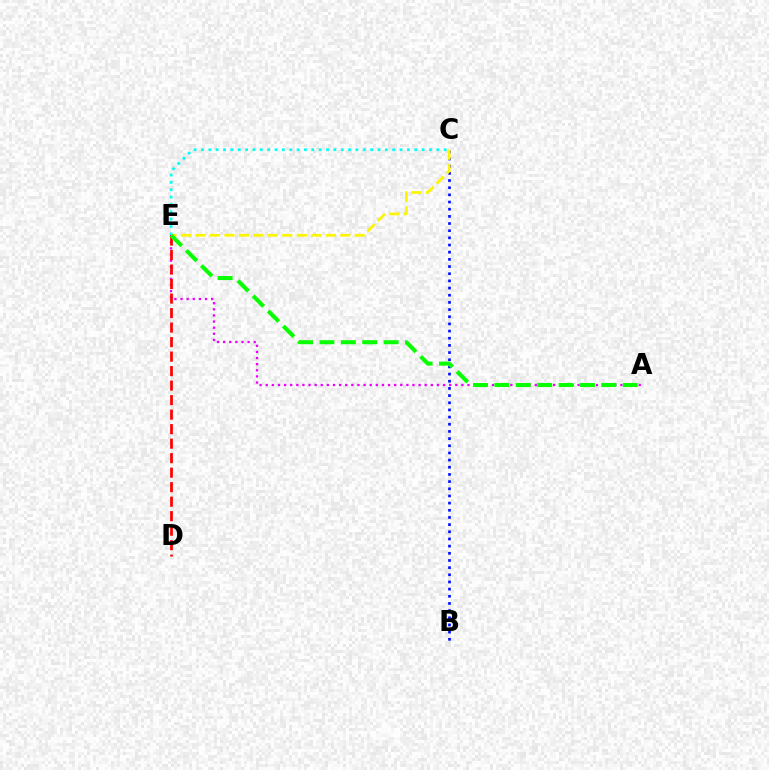{('B', 'C'): [{'color': '#0010ff', 'line_style': 'dotted', 'thickness': 1.95}], ('C', 'E'): [{'color': '#00fff6', 'line_style': 'dotted', 'thickness': 2.0}, {'color': '#fcf500', 'line_style': 'dashed', 'thickness': 1.97}], ('A', 'E'): [{'color': '#ee00ff', 'line_style': 'dotted', 'thickness': 1.66}, {'color': '#08ff00', 'line_style': 'dashed', 'thickness': 2.91}], ('D', 'E'): [{'color': '#ff0000', 'line_style': 'dashed', 'thickness': 1.97}]}